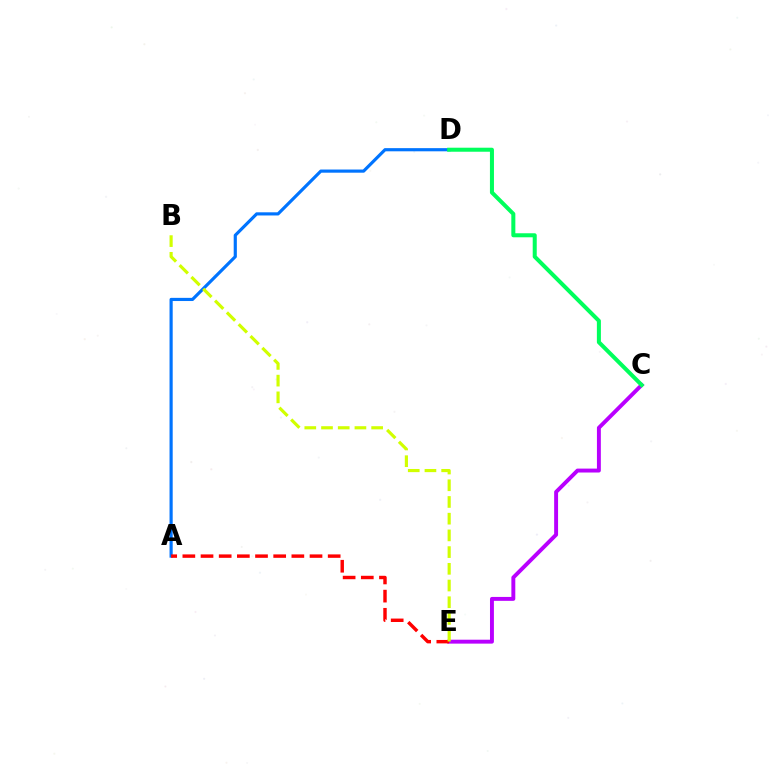{('C', 'E'): [{'color': '#b900ff', 'line_style': 'solid', 'thickness': 2.82}], ('A', 'D'): [{'color': '#0074ff', 'line_style': 'solid', 'thickness': 2.28}], ('C', 'D'): [{'color': '#00ff5c', 'line_style': 'solid', 'thickness': 2.9}], ('A', 'E'): [{'color': '#ff0000', 'line_style': 'dashed', 'thickness': 2.47}], ('B', 'E'): [{'color': '#d1ff00', 'line_style': 'dashed', 'thickness': 2.27}]}